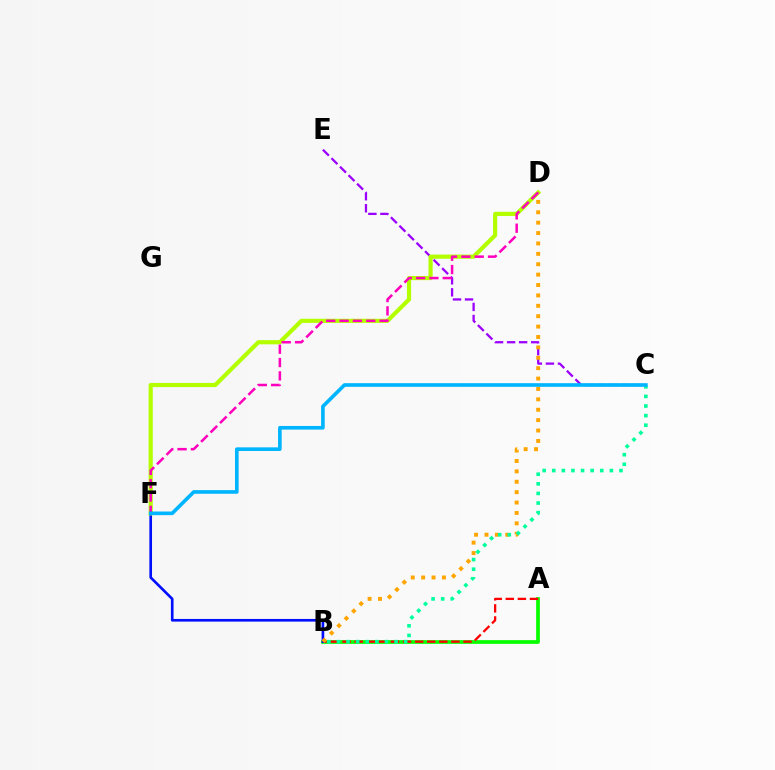{('A', 'B'): [{'color': '#08ff00', 'line_style': 'solid', 'thickness': 2.68}, {'color': '#ff0000', 'line_style': 'dashed', 'thickness': 1.64}], ('C', 'E'): [{'color': '#9b00ff', 'line_style': 'dashed', 'thickness': 1.64}], ('B', 'F'): [{'color': '#0010ff', 'line_style': 'solid', 'thickness': 1.91}], ('D', 'F'): [{'color': '#b3ff00', 'line_style': 'solid', 'thickness': 3.0}, {'color': '#ff00bd', 'line_style': 'dashed', 'thickness': 1.81}], ('B', 'D'): [{'color': '#ffa500', 'line_style': 'dotted', 'thickness': 2.82}], ('B', 'C'): [{'color': '#00ff9d', 'line_style': 'dotted', 'thickness': 2.61}], ('C', 'F'): [{'color': '#00b5ff', 'line_style': 'solid', 'thickness': 2.62}]}